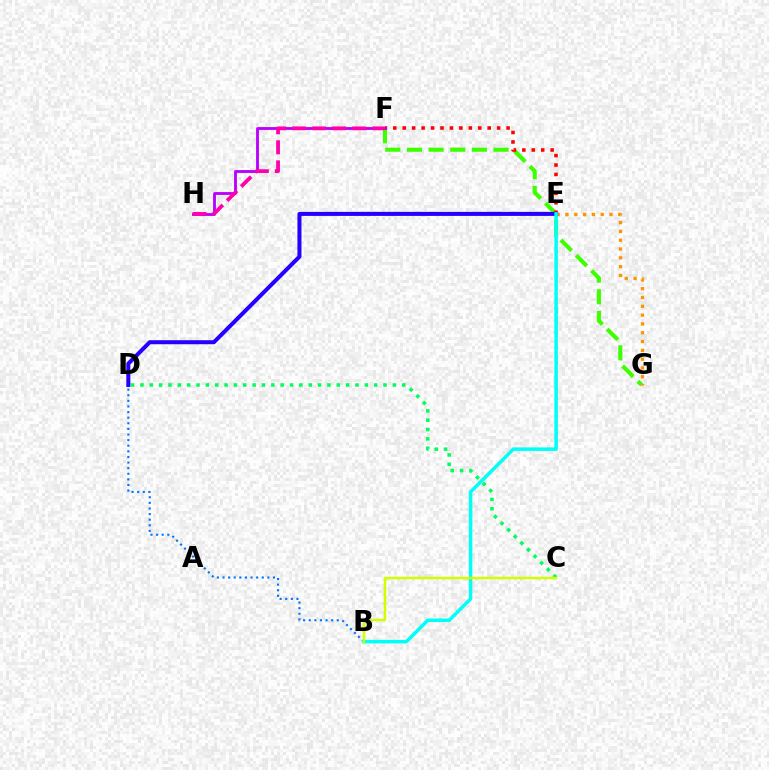{('F', 'G'): [{'color': '#3dff00', 'line_style': 'dashed', 'thickness': 2.94}], ('E', 'F'): [{'color': '#ff0000', 'line_style': 'dotted', 'thickness': 2.56}], ('E', 'G'): [{'color': '#ff9400', 'line_style': 'dotted', 'thickness': 2.39}], ('F', 'H'): [{'color': '#b900ff', 'line_style': 'solid', 'thickness': 2.04}, {'color': '#ff00ac', 'line_style': 'dashed', 'thickness': 2.72}], ('B', 'D'): [{'color': '#0074ff', 'line_style': 'dotted', 'thickness': 1.52}], ('C', 'D'): [{'color': '#00ff5c', 'line_style': 'dotted', 'thickness': 2.54}], ('D', 'E'): [{'color': '#2500ff', 'line_style': 'solid', 'thickness': 2.9}], ('B', 'E'): [{'color': '#00fff6', 'line_style': 'solid', 'thickness': 2.55}], ('B', 'C'): [{'color': '#d1ff00', 'line_style': 'solid', 'thickness': 1.8}]}